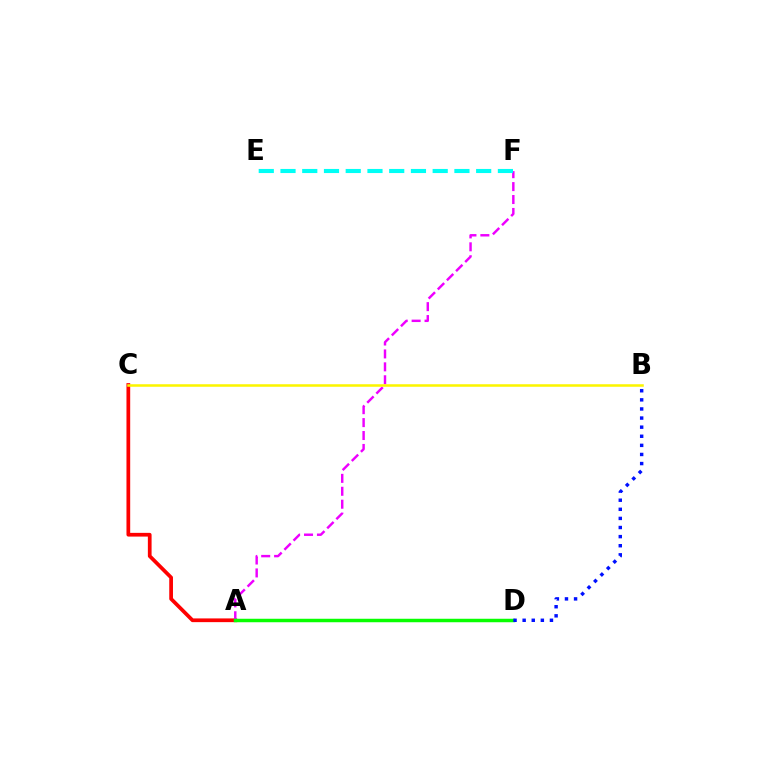{('A', 'C'): [{'color': '#ff0000', 'line_style': 'solid', 'thickness': 2.68}], ('A', 'F'): [{'color': '#ee00ff', 'line_style': 'dashed', 'thickness': 1.76}], ('E', 'F'): [{'color': '#00fff6', 'line_style': 'dashed', 'thickness': 2.95}], ('B', 'C'): [{'color': '#fcf500', 'line_style': 'solid', 'thickness': 1.82}], ('A', 'D'): [{'color': '#08ff00', 'line_style': 'solid', 'thickness': 2.5}], ('B', 'D'): [{'color': '#0010ff', 'line_style': 'dotted', 'thickness': 2.47}]}